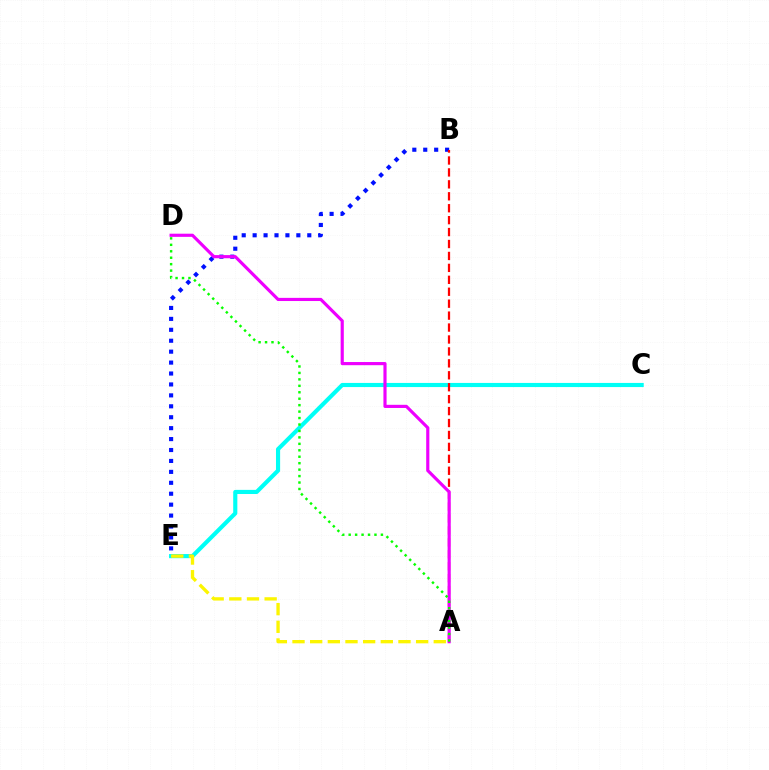{('C', 'E'): [{'color': '#00fff6', 'line_style': 'solid', 'thickness': 2.97}], ('B', 'E'): [{'color': '#0010ff', 'line_style': 'dotted', 'thickness': 2.97}], ('A', 'B'): [{'color': '#ff0000', 'line_style': 'dashed', 'thickness': 1.62}], ('A', 'D'): [{'color': '#ee00ff', 'line_style': 'solid', 'thickness': 2.27}, {'color': '#08ff00', 'line_style': 'dotted', 'thickness': 1.75}], ('A', 'E'): [{'color': '#fcf500', 'line_style': 'dashed', 'thickness': 2.4}]}